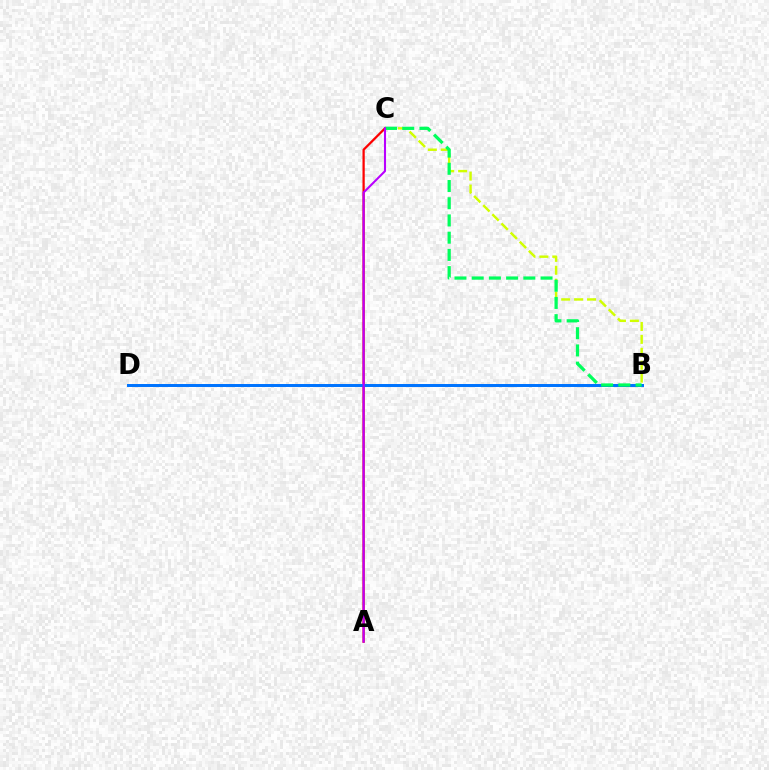{('A', 'C'): [{'color': '#ff0000', 'line_style': 'solid', 'thickness': 1.63}, {'color': '#b900ff', 'line_style': 'solid', 'thickness': 1.5}], ('B', 'C'): [{'color': '#d1ff00', 'line_style': 'dashed', 'thickness': 1.76}, {'color': '#00ff5c', 'line_style': 'dashed', 'thickness': 2.34}], ('B', 'D'): [{'color': '#0074ff', 'line_style': 'solid', 'thickness': 2.14}]}